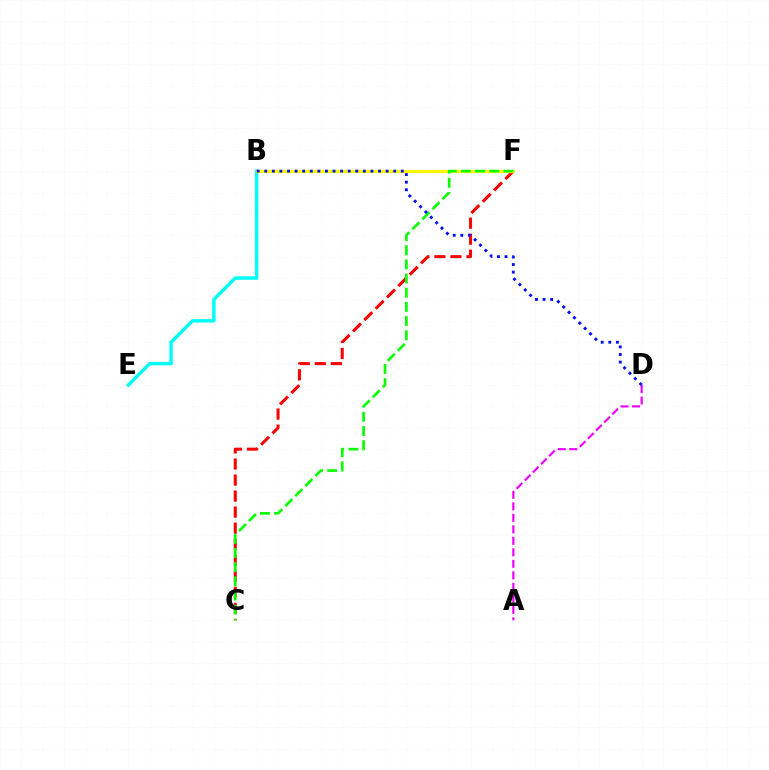{('B', 'E'): [{'color': '#00fff6', 'line_style': 'solid', 'thickness': 2.47}], ('C', 'F'): [{'color': '#ff0000', 'line_style': 'dashed', 'thickness': 2.18}, {'color': '#08ff00', 'line_style': 'dashed', 'thickness': 1.93}], ('A', 'D'): [{'color': '#ee00ff', 'line_style': 'dashed', 'thickness': 1.56}], ('B', 'F'): [{'color': '#fcf500', 'line_style': 'solid', 'thickness': 2.32}], ('B', 'D'): [{'color': '#0010ff', 'line_style': 'dotted', 'thickness': 2.06}]}